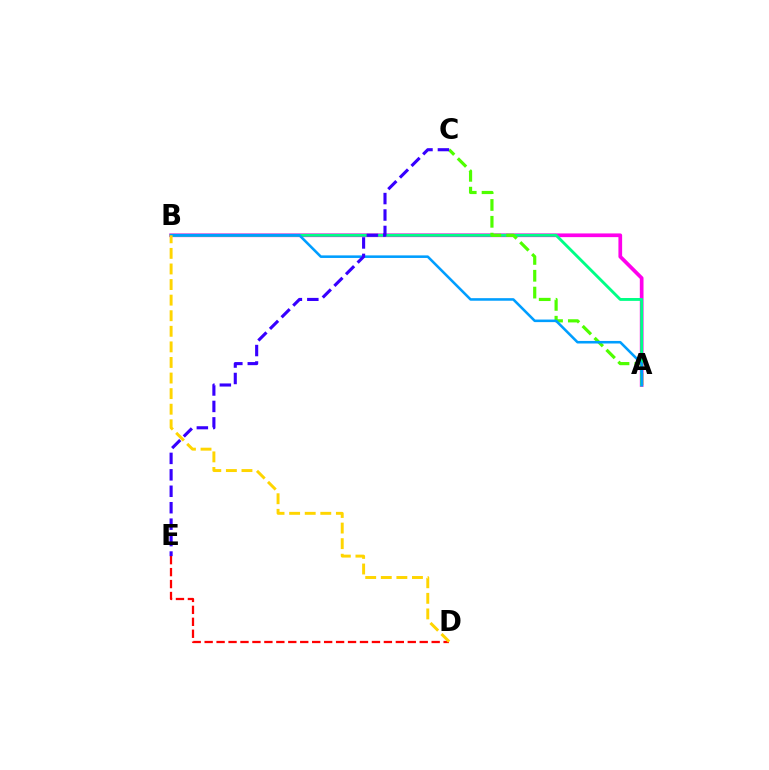{('D', 'E'): [{'color': '#ff0000', 'line_style': 'dashed', 'thickness': 1.62}], ('A', 'B'): [{'color': '#ff00ed', 'line_style': 'solid', 'thickness': 2.66}, {'color': '#00ff86', 'line_style': 'solid', 'thickness': 2.07}, {'color': '#009eff', 'line_style': 'solid', 'thickness': 1.85}], ('A', 'C'): [{'color': '#4fff00', 'line_style': 'dashed', 'thickness': 2.29}], ('B', 'D'): [{'color': '#ffd500', 'line_style': 'dashed', 'thickness': 2.12}], ('C', 'E'): [{'color': '#3700ff', 'line_style': 'dashed', 'thickness': 2.23}]}